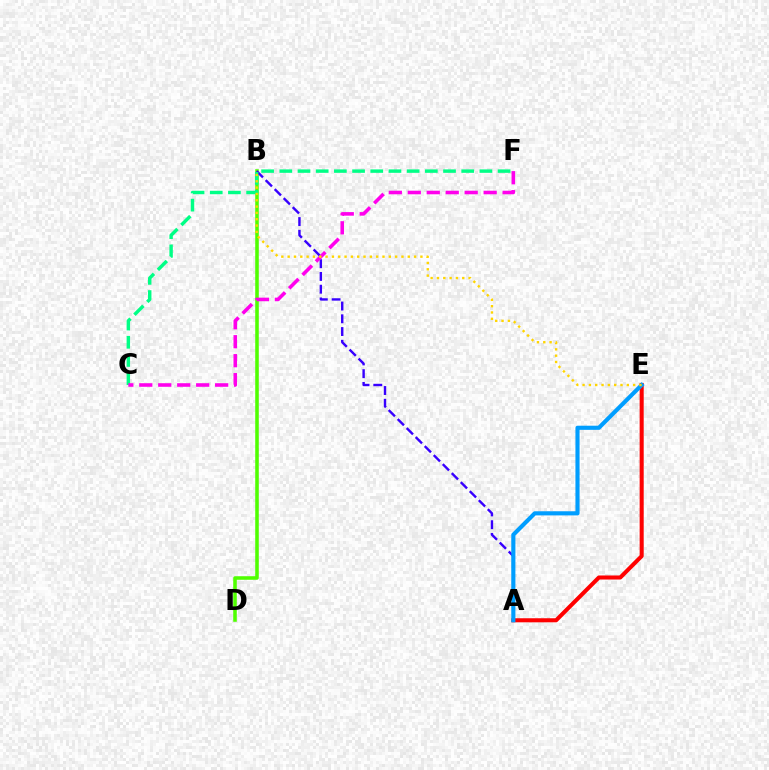{('B', 'D'): [{'color': '#4fff00', 'line_style': 'solid', 'thickness': 2.56}], ('A', 'E'): [{'color': '#ff0000', 'line_style': 'solid', 'thickness': 2.92}, {'color': '#009eff', 'line_style': 'solid', 'thickness': 2.98}], ('A', 'B'): [{'color': '#3700ff', 'line_style': 'dashed', 'thickness': 1.73}], ('C', 'F'): [{'color': '#00ff86', 'line_style': 'dashed', 'thickness': 2.47}, {'color': '#ff00ed', 'line_style': 'dashed', 'thickness': 2.58}], ('B', 'E'): [{'color': '#ffd500', 'line_style': 'dotted', 'thickness': 1.72}]}